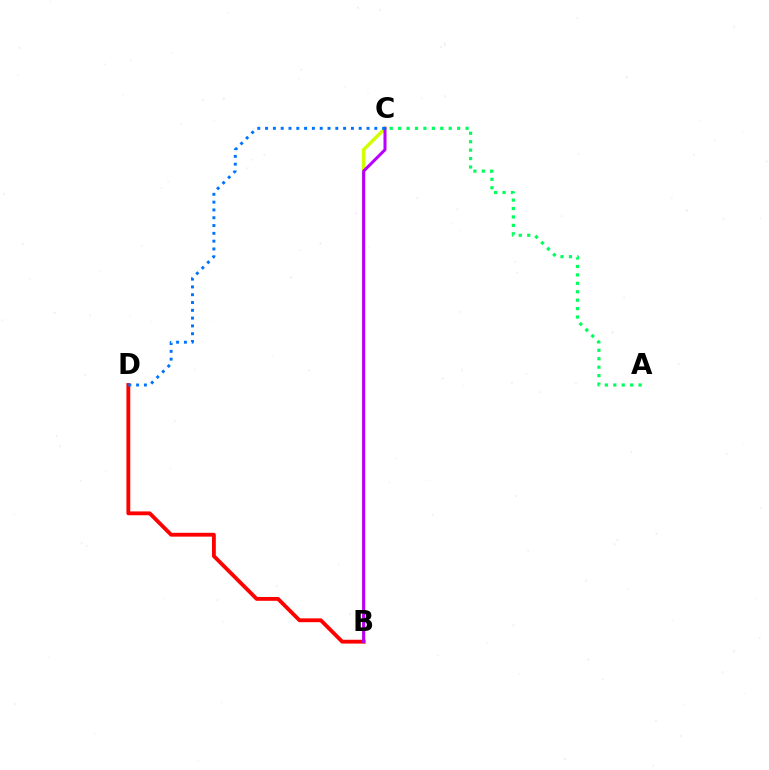{('B', 'C'): [{'color': '#d1ff00', 'line_style': 'solid', 'thickness': 2.48}, {'color': '#b900ff', 'line_style': 'solid', 'thickness': 2.18}], ('B', 'D'): [{'color': '#ff0000', 'line_style': 'solid', 'thickness': 2.76}], ('A', 'C'): [{'color': '#00ff5c', 'line_style': 'dotted', 'thickness': 2.29}], ('C', 'D'): [{'color': '#0074ff', 'line_style': 'dotted', 'thickness': 2.12}]}